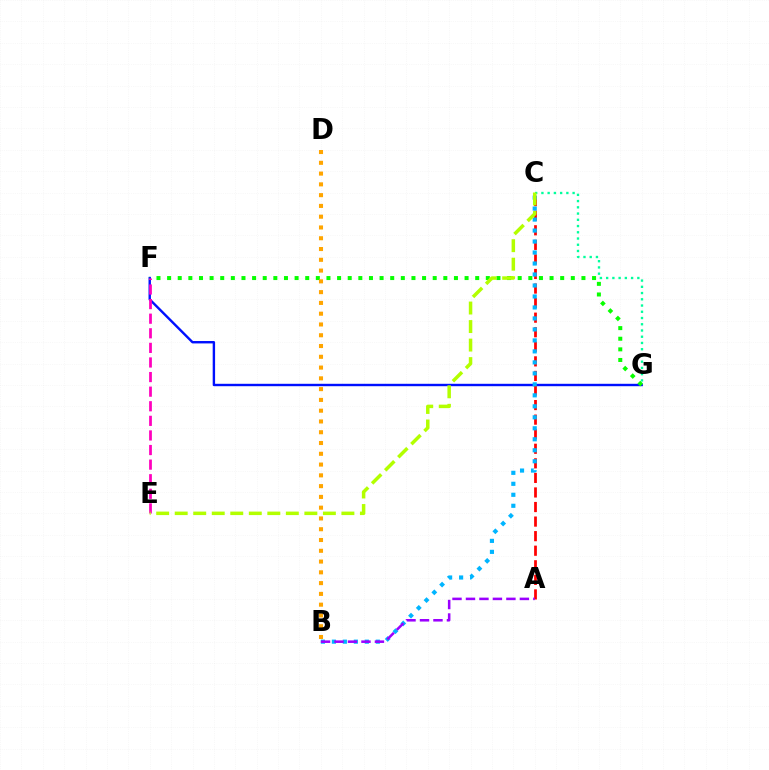{('C', 'G'): [{'color': '#00ff9d', 'line_style': 'dotted', 'thickness': 1.7}], ('F', 'G'): [{'color': '#0010ff', 'line_style': 'solid', 'thickness': 1.73}, {'color': '#08ff00', 'line_style': 'dotted', 'thickness': 2.89}], ('A', 'C'): [{'color': '#ff0000', 'line_style': 'dashed', 'thickness': 1.98}], ('B', 'C'): [{'color': '#00b5ff', 'line_style': 'dotted', 'thickness': 2.98}], ('E', 'F'): [{'color': '#ff00bd', 'line_style': 'dashed', 'thickness': 1.98}], ('C', 'E'): [{'color': '#b3ff00', 'line_style': 'dashed', 'thickness': 2.52}], ('A', 'B'): [{'color': '#9b00ff', 'line_style': 'dashed', 'thickness': 1.83}], ('B', 'D'): [{'color': '#ffa500', 'line_style': 'dotted', 'thickness': 2.93}]}